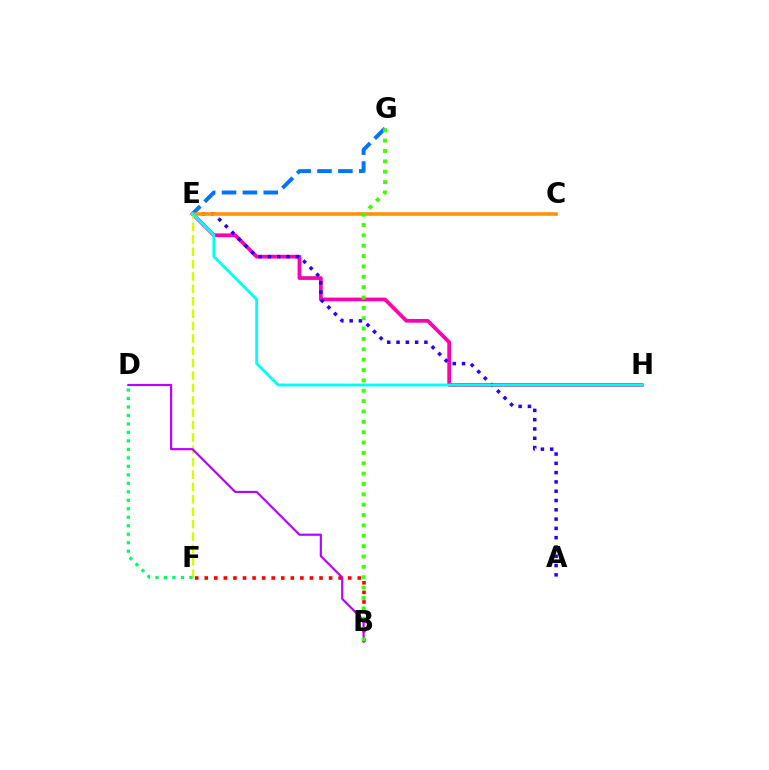{('E', 'H'): [{'color': '#ff00ac', 'line_style': 'solid', 'thickness': 2.68}, {'color': '#00fff6', 'line_style': 'solid', 'thickness': 2.06}], ('B', 'F'): [{'color': '#ff0000', 'line_style': 'dotted', 'thickness': 2.6}], ('E', 'G'): [{'color': '#0074ff', 'line_style': 'dashed', 'thickness': 2.83}], ('A', 'E'): [{'color': '#2500ff', 'line_style': 'dotted', 'thickness': 2.52}], ('E', 'F'): [{'color': '#d1ff00', 'line_style': 'dashed', 'thickness': 1.68}], ('B', 'D'): [{'color': '#b900ff', 'line_style': 'solid', 'thickness': 1.55}], ('C', 'E'): [{'color': '#ff9400', 'line_style': 'solid', 'thickness': 2.57}], ('B', 'G'): [{'color': '#3dff00', 'line_style': 'dotted', 'thickness': 2.81}], ('D', 'F'): [{'color': '#00ff5c', 'line_style': 'dotted', 'thickness': 2.3}]}